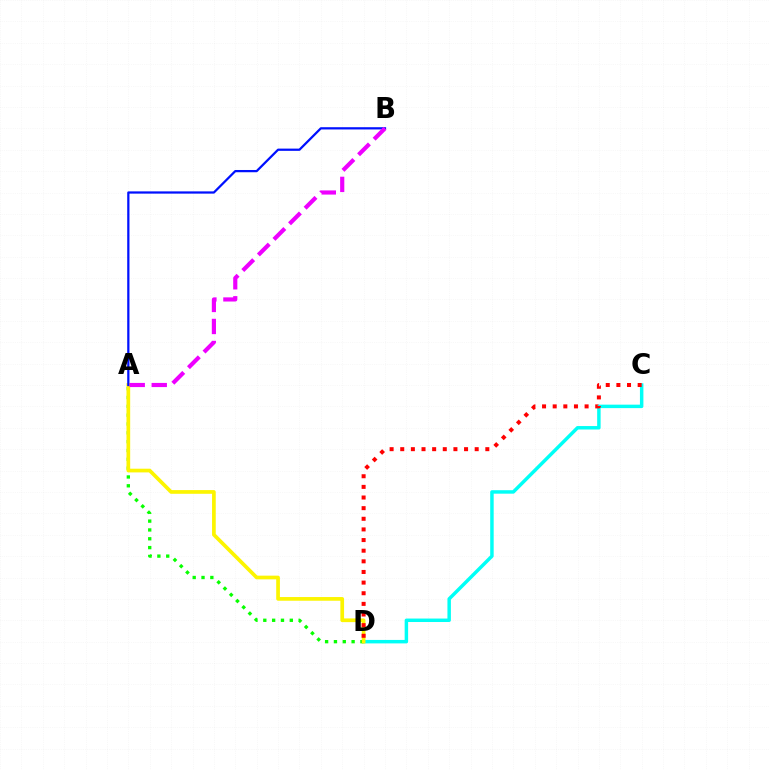{('C', 'D'): [{'color': '#00fff6', 'line_style': 'solid', 'thickness': 2.49}, {'color': '#ff0000', 'line_style': 'dotted', 'thickness': 2.89}], ('A', 'D'): [{'color': '#08ff00', 'line_style': 'dotted', 'thickness': 2.4}, {'color': '#fcf500', 'line_style': 'solid', 'thickness': 2.66}], ('A', 'B'): [{'color': '#0010ff', 'line_style': 'solid', 'thickness': 1.62}, {'color': '#ee00ff', 'line_style': 'dashed', 'thickness': 2.99}]}